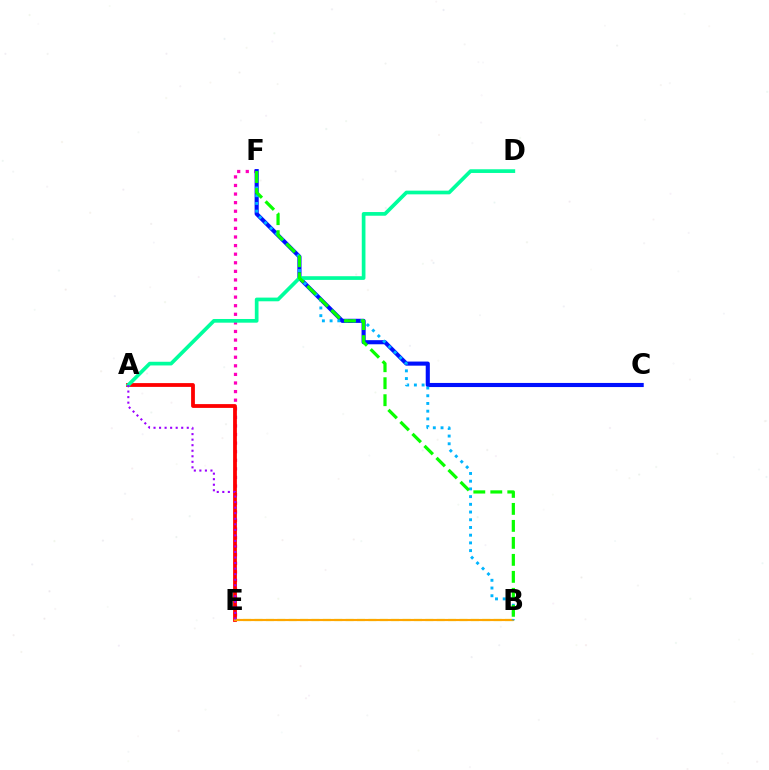{('E', 'F'): [{'color': '#ff00bd', 'line_style': 'dotted', 'thickness': 2.33}], ('C', 'F'): [{'color': '#0010ff', 'line_style': 'solid', 'thickness': 2.96}], ('A', 'E'): [{'color': '#ff0000', 'line_style': 'solid', 'thickness': 2.73}, {'color': '#9b00ff', 'line_style': 'dotted', 'thickness': 1.51}], ('B', 'E'): [{'color': '#b3ff00', 'line_style': 'dashed', 'thickness': 1.55}, {'color': '#ffa500', 'line_style': 'solid', 'thickness': 1.55}], ('B', 'F'): [{'color': '#00b5ff', 'line_style': 'dotted', 'thickness': 2.1}, {'color': '#08ff00', 'line_style': 'dashed', 'thickness': 2.31}], ('A', 'D'): [{'color': '#00ff9d', 'line_style': 'solid', 'thickness': 2.66}]}